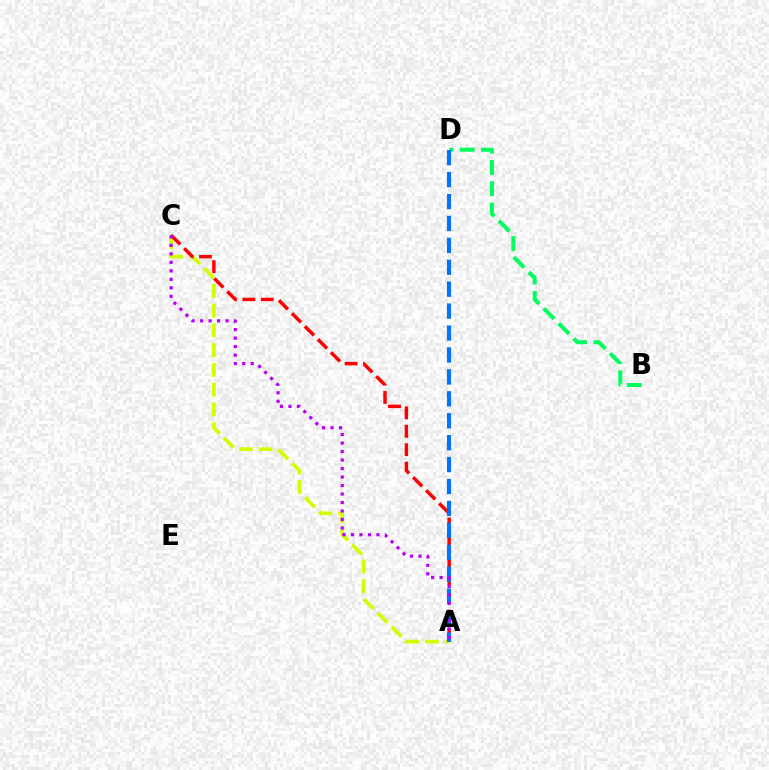{('A', 'C'): [{'color': '#d1ff00', 'line_style': 'dashed', 'thickness': 2.68}, {'color': '#ff0000', 'line_style': 'dashed', 'thickness': 2.5}, {'color': '#b900ff', 'line_style': 'dotted', 'thickness': 2.31}], ('B', 'D'): [{'color': '#00ff5c', 'line_style': 'dashed', 'thickness': 2.88}], ('A', 'D'): [{'color': '#0074ff', 'line_style': 'dashed', 'thickness': 2.98}]}